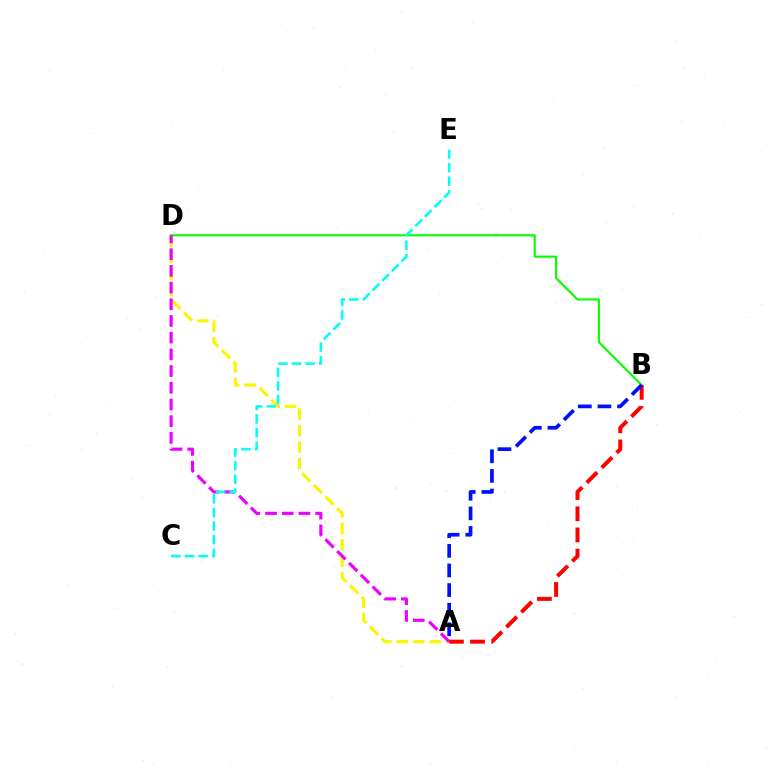{('A', 'D'): [{'color': '#fcf500', 'line_style': 'dashed', 'thickness': 2.24}, {'color': '#ee00ff', 'line_style': 'dashed', 'thickness': 2.27}], ('B', 'D'): [{'color': '#08ff00', 'line_style': 'solid', 'thickness': 1.54}], ('C', 'E'): [{'color': '#00fff6', 'line_style': 'dashed', 'thickness': 1.85}], ('A', 'B'): [{'color': '#ff0000', 'line_style': 'dashed', 'thickness': 2.87}, {'color': '#0010ff', 'line_style': 'dashed', 'thickness': 2.67}]}